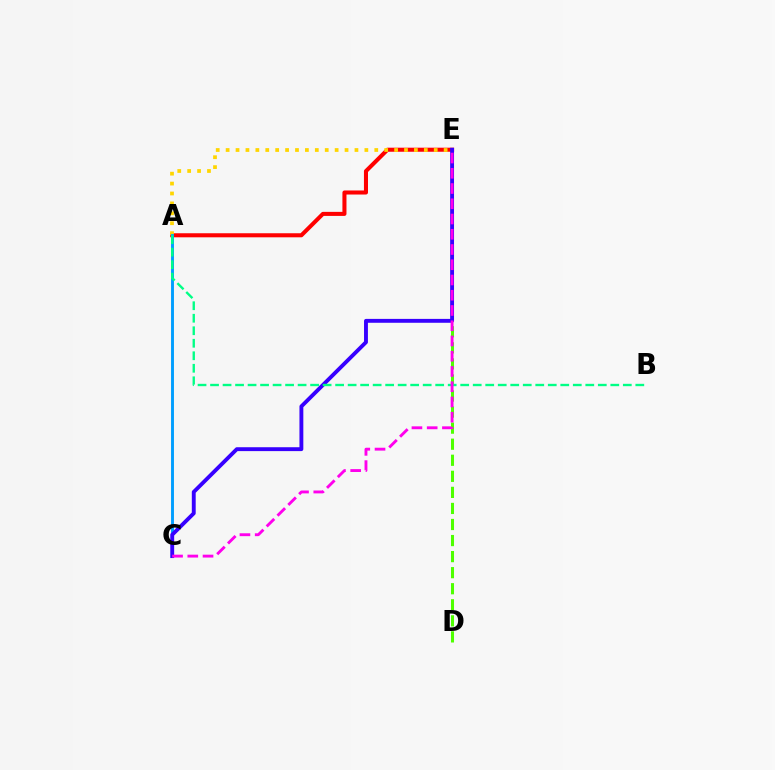{('D', 'E'): [{'color': '#4fff00', 'line_style': 'dashed', 'thickness': 2.18}], ('A', 'E'): [{'color': '#ff0000', 'line_style': 'solid', 'thickness': 2.92}, {'color': '#ffd500', 'line_style': 'dotted', 'thickness': 2.69}], ('A', 'C'): [{'color': '#009eff', 'line_style': 'solid', 'thickness': 2.1}], ('C', 'E'): [{'color': '#3700ff', 'line_style': 'solid', 'thickness': 2.8}, {'color': '#ff00ed', 'line_style': 'dashed', 'thickness': 2.07}], ('A', 'B'): [{'color': '#00ff86', 'line_style': 'dashed', 'thickness': 1.7}]}